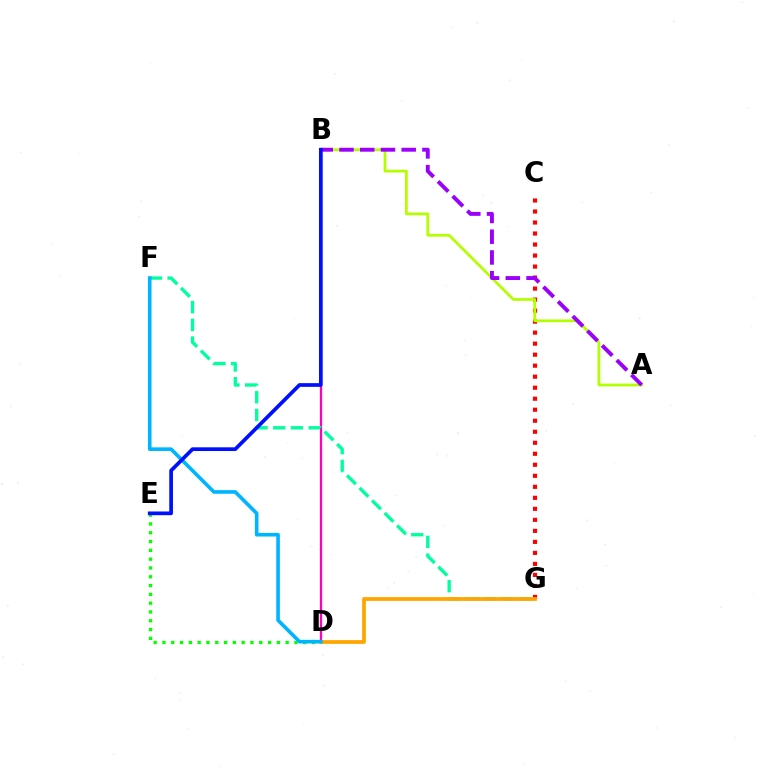{('C', 'G'): [{'color': '#ff0000', 'line_style': 'dotted', 'thickness': 2.99}], ('A', 'B'): [{'color': '#b3ff00', 'line_style': 'solid', 'thickness': 1.98}, {'color': '#9b00ff', 'line_style': 'dashed', 'thickness': 2.82}], ('D', 'E'): [{'color': '#08ff00', 'line_style': 'dotted', 'thickness': 2.39}], ('B', 'D'): [{'color': '#ff00bd', 'line_style': 'solid', 'thickness': 1.65}], ('F', 'G'): [{'color': '#00ff9d', 'line_style': 'dashed', 'thickness': 2.41}], ('D', 'G'): [{'color': '#ffa500', 'line_style': 'solid', 'thickness': 2.69}], ('D', 'F'): [{'color': '#00b5ff', 'line_style': 'solid', 'thickness': 2.61}], ('B', 'E'): [{'color': '#0010ff', 'line_style': 'solid', 'thickness': 2.67}]}